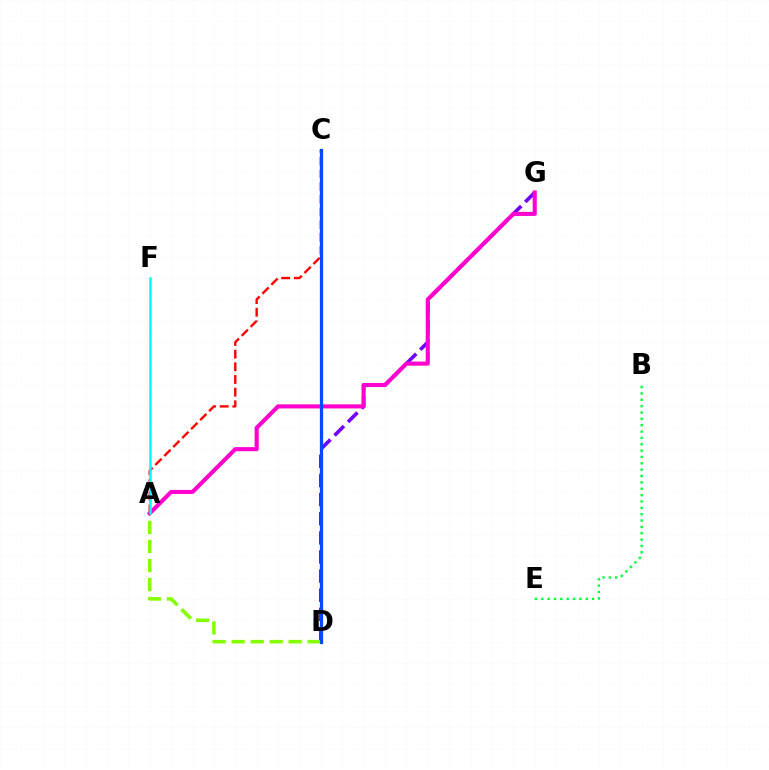{('D', 'G'): [{'color': '#7200ff', 'line_style': 'dashed', 'thickness': 2.6}], ('A', 'D'): [{'color': '#84ff00', 'line_style': 'dashed', 'thickness': 2.58}], ('A', 'C'): [{'color': '#ff0000', 'line_style': 'dashed', 'thickness': 1.72}], ('A', 'G'): [{'color': '#ff00cf', 'line_style': 'solid', 'thickness': 2.94}], ('B', 'E'): [{'color': '#00ff39', 'line_style': 'dotted', 'thickness': 1.73}], ('C', 'D'): [{'color': '#ffbd00', 'line_style': 'dotted', 'thickness': 2.26}, {'color': '#004bff', 'line_style': 'solid', 'thickness': 2.31}], ('A', 'F'): [{'color': '#00fff6', 'line_style': 'solid', 'thickness': 1.83}]}